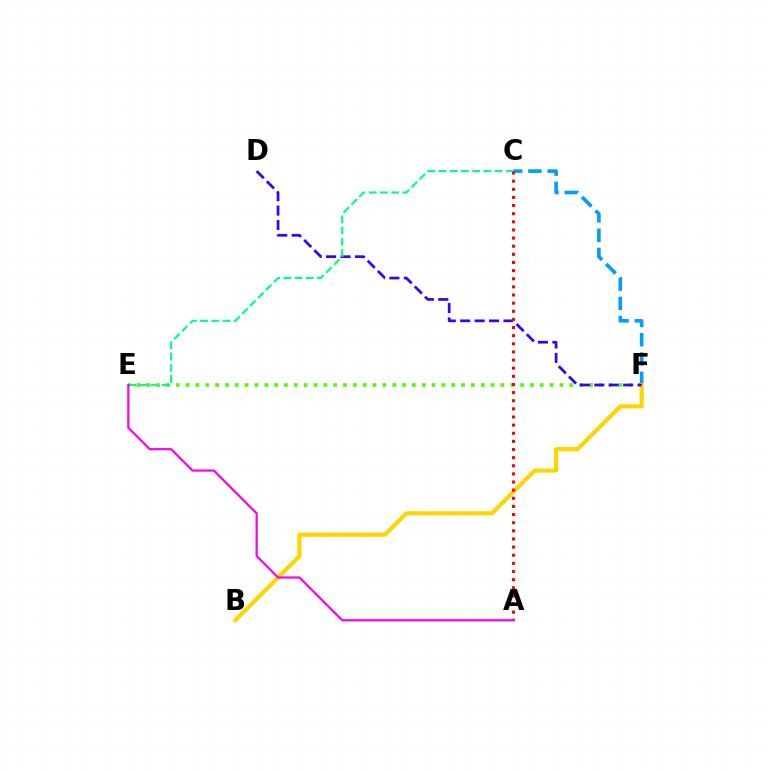{('E', 'F'): [{'color': '#4fff00', 'line_style': 'dotted', 'thickness': 2.67}], ('C', 'F'): [{'color': '#009eff', 'line_style': 'dashed', 'thickness': 2.62}], ('B', 'F'): [{'color': '#ffd500', 'line_style': 'solid', 'thickness': 3.0}], ('D', 'F'): [{'color': '#3700ff', 'line_style': 'dashed', 'thickness': 1.96}], ('C', 'E'): [{'color': '#00ff86', 'line_style': 'dashed', 'thickness': 1.52}], ('A', 'C'): [{'color': '#ff0000', 'line_style': 'dotted', 'thickness': 2.21}], ('A', 'E'): [{'color': '#ff00ed', 'line_style': 'solid', 'thickness': 1.6}]}